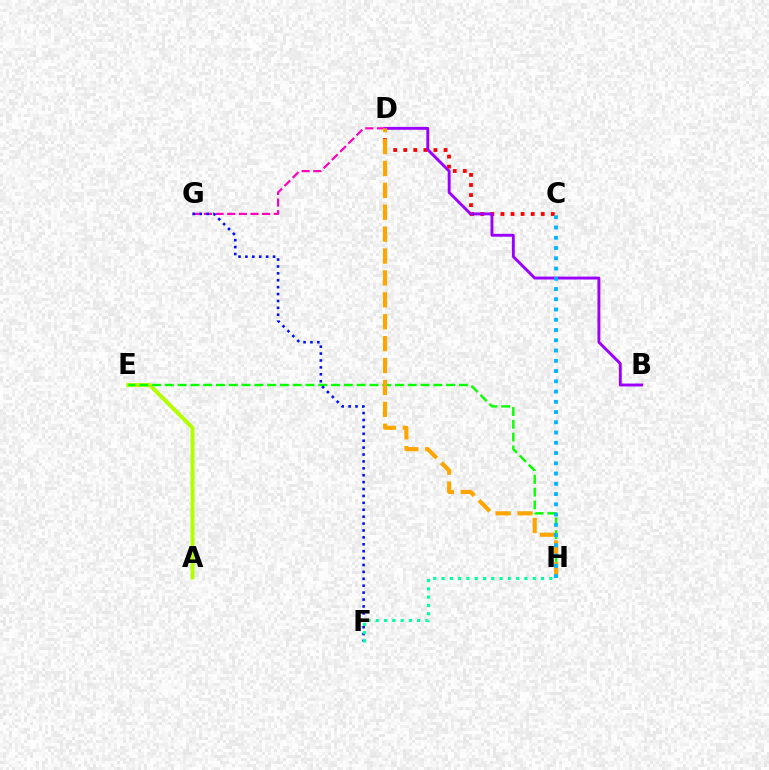{('A', 'E'): [{'color': '#b3ff00', 'line_style': 'solid', 'thickness': 2.84}], ('E', 'H'): [{'color': '#08ff00', 'line_style': 'dashed', 'thickness': 1.74}], ('C', 'D'): [{'color': '#ff0000', 'line_style': 'dotted', 'thickness': 2.74}], ('B', 'D'): [{'color': '#9b00ff', 'line_style': 'solid', 'thickness': 2.09}], ('D', 'G'): [{'color': '#ff00bd', 'line_style': 'dashed', 'thickness': 1.58}], ('F', 'G'): [{'color': '#0010ff', 'line_style': 'dotted', 'thickness': 1.88}], ('D', 'H'): [{'color': '#ffa500', 'line_style': 'dashed', 'thickness': 2.97}], ('C', 'H'): [{'color': '#00b5ff', 'line_style': 'dotted', 'thickness': 2.79}], ('F', 'H'): [{'color': '#00ff9d', 'line_style': 'dotted', 'thickness': 2.25}]}